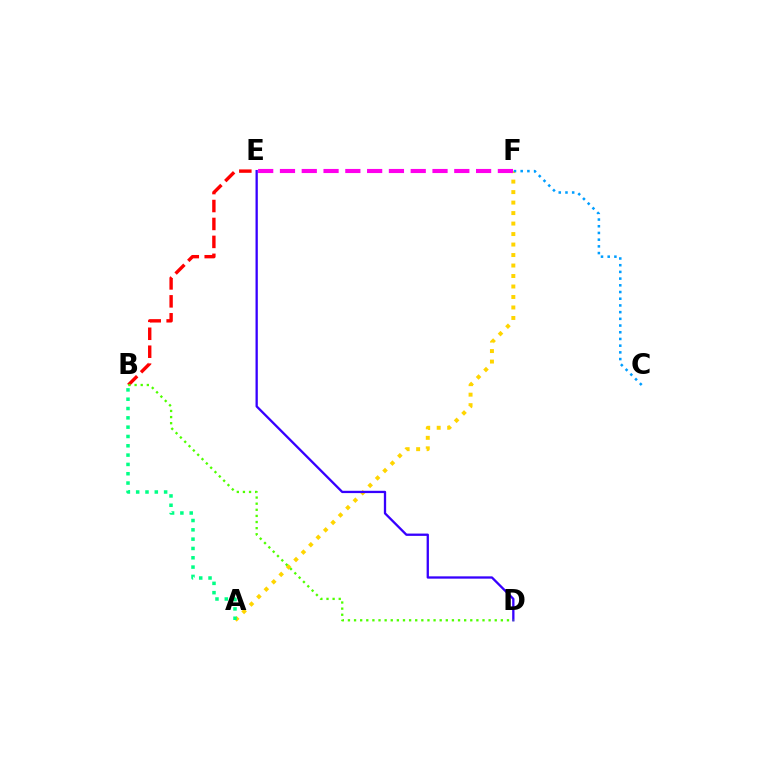{('A', 'F'): [{'color': '#ffd500', 'line_style': 'dotted', 'thickness': 2.85}], ('E', 'F'): [{'color': '#ff00ed', 'line_style': 'dashed', 'thickness': 2.96}], ('A', 'B'): [{'color': '#00ff86', 'line_style': 'dotted', 'thickness': 2.53}], ('D', 'E'): [{'color': '#3700ff', 'line_style': 'solid', 'thickness': 1.66}], ('C', 'F'): [{'color': '#009eff', 'line_style': 'dotted', 'thickness': 1.82}], ('B', 'E'): [{'color': '#ff0000', 'line_style': 'dashed', 'thickness': 2.44}], ('B', 'D'): [{'color': '#4fff00', 'line_style': 'dotted', 'thickness': 1.66}]}